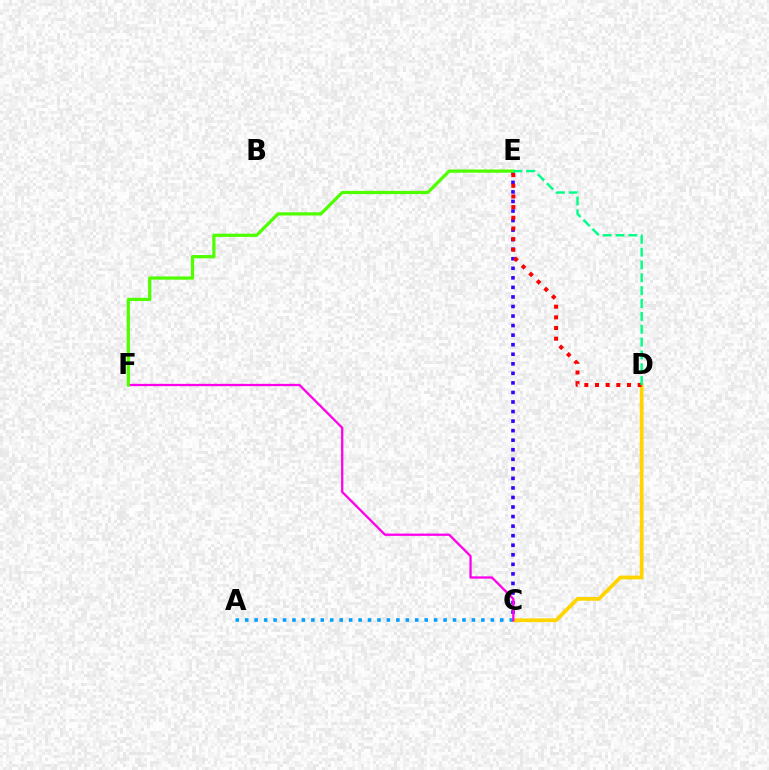{('C', 'E'): [{'color': '#3700ff', 'line_style': 'dotted', 'thickness': 2.59}], ('C', 'D'): [{'color': '#ffd500', 'line_style': 'solid', 'thickness': 2.71}], ('A', 'C'): [{'color': '#009eff', 'line_style': 'dotted', 'thickness': 2.57}], ('C', 'F'): [{'color': '#ff00ed', 'line_style': 'solid', 'thickness': 1.65}], ('E', 'F'): [{'color': '#4fff00', 'line_style': 'solid', 'thickness': 2.33}], ('D', 'E'): [{'color': '#ff0000', 'line_style': 'dotted', 'thickness': 2.9}, {'color': '#00ff86', 'line_style': 'dashed', 'thickness': 1.74}]}